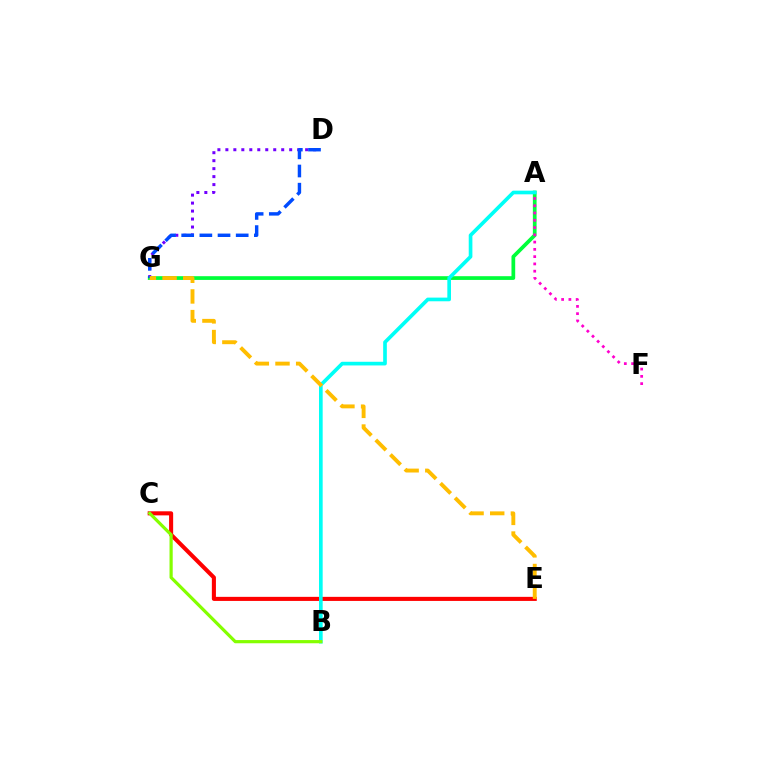{('D', 'G'): [{'color': '#7200ff', 'line_style': 'dotted', 'thickness': 2.17}, {'color': '#004bff', 'line_style': 'dashed', 'thickness': 2.47}], ('C', 'E'): [{'color': '#ff0000', 'line_style': 'solid', 'thickness': 2.93}], ('A', 'G'): [{'color': '#00ff39', 'line_style': 'solid', 'thickness': 2.69}], ('A', 'F'): [{'color': '#ff00cf', 'line_style': 'dotted', 'thickness': 1.98}], ('A', 'B'): [{'color': '#00fff6', 'line_style': 'solid', 'thickness': 2.64}], ('B', 'C'): [{'color': '#84ff00', 'line_style': 'solid', 'thickness': 2.3}], ('E', 'G'): [{'color': '#ffbd00', 'line_style': 'dashed', 'thickness': 2.81}]}